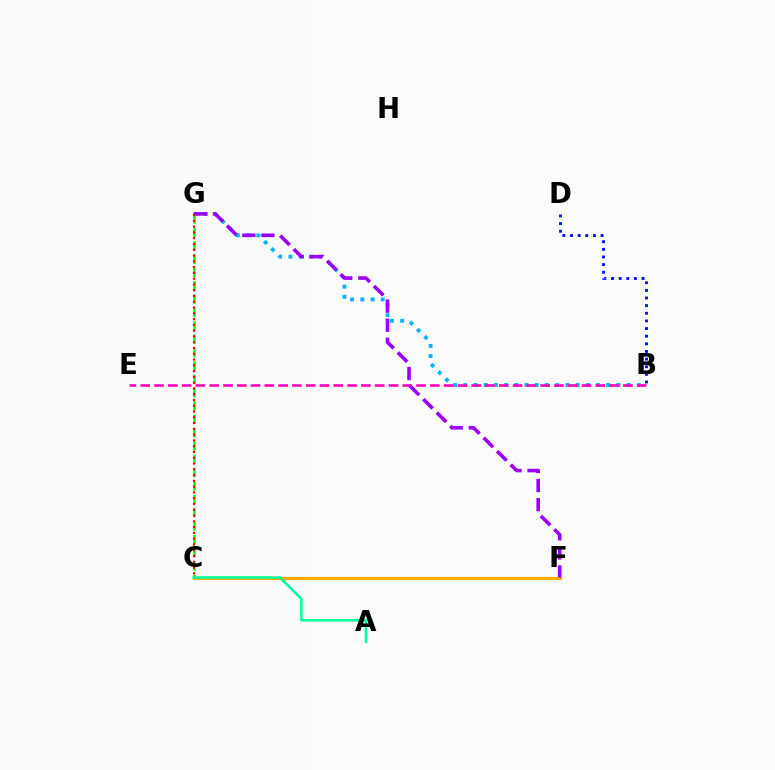{('B', 'D'): [{'color': '#0010ff', 'line_style': 'dotted', 'thickness': 2.08}], ('C', 'F'): [{'color': '#b3ff00', 'line_style': 'solid', 'thickness': 2.32}, {'color': '#ffa500', 'line_style': 'solid', 'thickness': 2.1}], ('B', 'G'): [{'color': '#00b5ff', 'line_style': 'dotted', 'thickness': 2.77}], ('F', 'G'): [{'color': '#9b00ff', 'line_style': 'dashed', 'thickness': 2.59}], ('B', 'E'): [{'color': '#ff00bd', 'line_style': 'dashed', 'thickness': 1.87}], ('C', 'G'): [{'color': '#08ff00', 'line_style': 'dashed', 'thickness': 1.81}, {'color': '#ff0000', 'line_style': 'dotted', 'thickness': 1.57}], ('A', 'C'): [{'color': '#00ff9d', 'line_style': 'solid', 'thickness': 1.82}]}